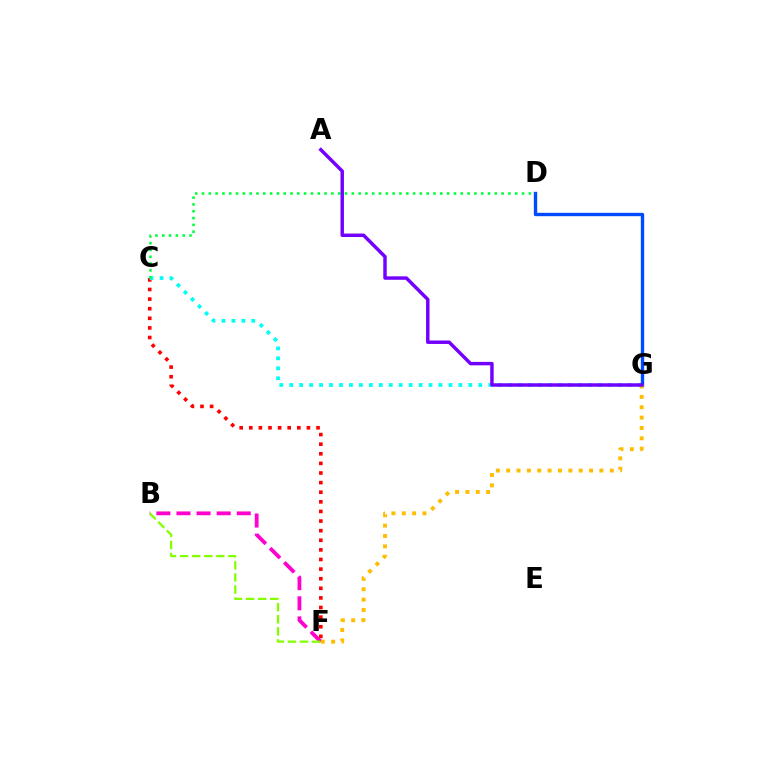{('B', 'F'): [{'color': '#ff00cf', 'line_style': 'dashed', 'thickness': 2.73}, {'color': '#84ff00', 'line_style': 'dashed', 'thickness': 1.64}], ('C', 'F'): [{'color': '#ff0000', 'line_style': 'dotted', 'thickness': 2.61}], ('C', 'G'): [{'color': '#00fff6', 'line_style': 'dotted', 'thickness': 2.7}], ('D', 'G'): [{'color': '#004bff', 'line_style': 'solid', 'thickness': 2.42}], ('F', 'G'): [{'color': '#ffbd00', 'line_style': 'dotted', 'thickness': 2.81}], ('C', 'D'): [{'color': '#00ff39', 'line_style': 'dotted', 'thickness': 1.85}], ('A', 'G'): [{'color': '#7200ff', 'line_style': 'solid', 'thickness': 2.49}]}